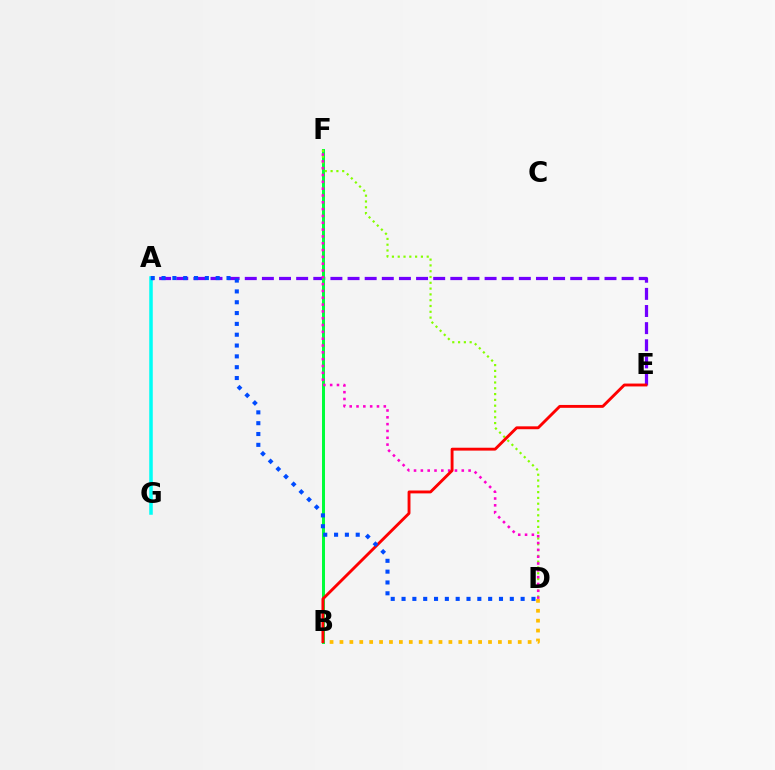{('A', 'G'): [{'color': '#00fff6', 'line_style': 'solid', 'thickness': 2.53}], ('A', 'E'): [{'color': '#7200ff', 'line_style': 'dashed', 'thickness': 2.33}], ('B', 'D'): [{'color': '#ffbd00', 'line_style': 'dotted', 'thickness': 2.69}], ('B', 'F'): [{'color': '#00ff39', 'line_style': 'solid', 'thickness': 2.15}], ('D', 'F'): [{'color': '#84ff00', 'line_style': 'dotted', 'thickness': 1.58}, {'color': '#ff00cf', 'line_style': 'dotted', 'thickness': 1.85}], ('B', 'E'): [{'color': '#ff0000', 'line_style': 'solid', 'thickness': 2.07}], ('A', 'D'): [{'color': '#004bff', 'line_style': 'dotted', 'thickness': 2.94}]}